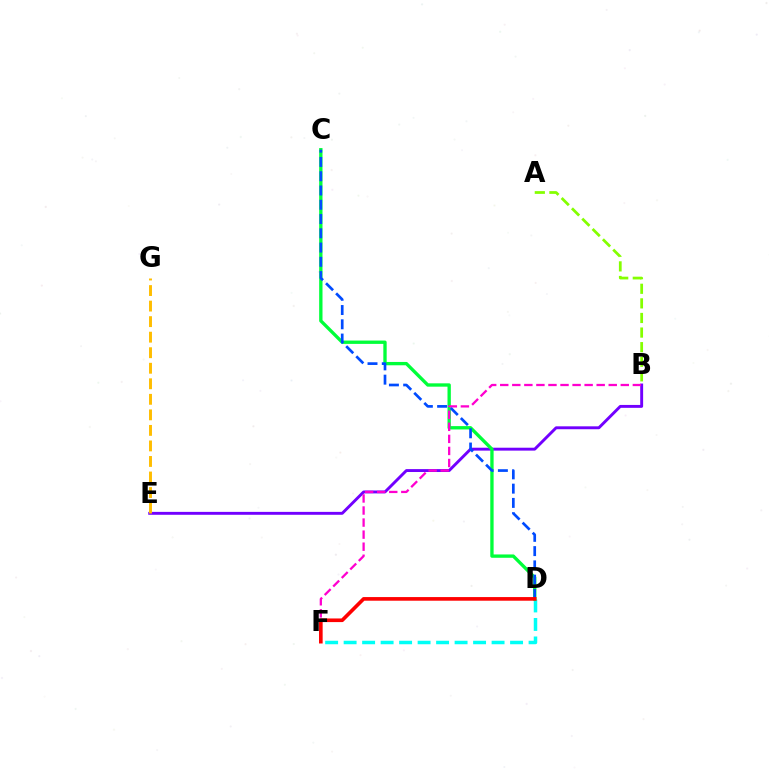{('B', 'E'): [{'color': '#7200ff', 'line_style': 'solid', 'thickness': 2.09}], ('D', 'F'): [{'color': '#00fff6', 'line_style': 'dashed', 'thickness': 2.51}, {'color': '#ff0000', 'line_style': 'solid', 'thickness': 2.62}], ('A', 'B'): [{'color': '#84ff00', 'line_style': 'dashed', 'thickness': 1.98}], ('C', 'D'): [{'color': '#00ff39', 'line_style': 'solid', 'thickness': 2.4}, {'color': '#004bff', 'line_style': 'dashed', 'thickness': 1.94}], ('E', 'G'): [{'color': '#ffbd00', 'line_style': 'dashed', 'thickness': 2.11}], ('B', 'F'): [{'color': '#ff00cf', 'line_style': 'dashed', 'thickness': 1.64}]}